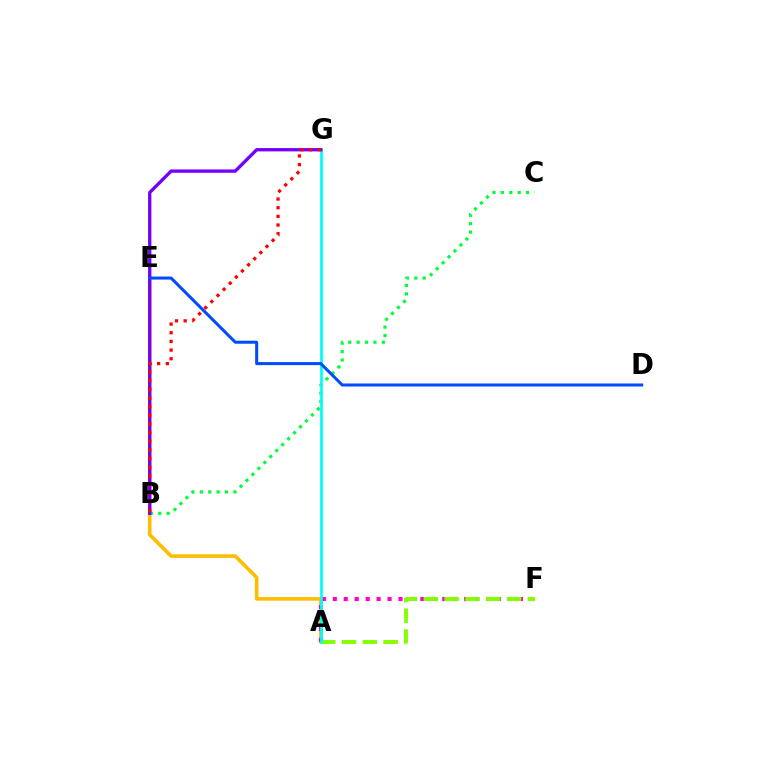{('A', 'E'): [{'color': '#ffbd00', 'line_style': 'solid', 'thickness': 2.59}], ('B', 'C'): [{'color': '#00ff39', 'line_style': 'dotted', 'thickness': 2.28}], ('A', 'F'): [{'color': '#ff00cf', 'line_style': 'dotted', 'thickness': 2.97}, {'color': '#84ff00', 'line_style': 'dashed', 'thickness': 2.83}], ('A', 'G'): [{'color': '#00fff6', 'line_style': 'solid', 'thickness': 1.97}], ('B', 'G'): [{'color': '#7200ff', 'line_style': 'solid', 'thickness': 2.39}, {'color': '#ff0000', 'line_style': 'dotted', 'thickness': 2.35}], ('D', 'E'): [{'color': '#004bff', 'line_style': 'solid', 'thickness': 2.18}]}